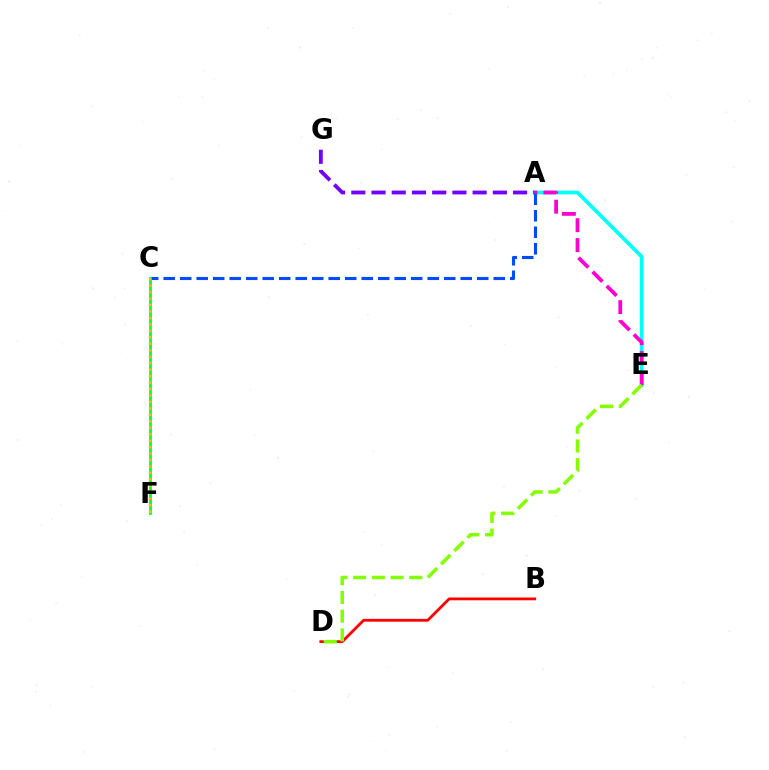{('A', 'E'): [{'color': '#00fff6', 'line_style': 'solid', 'thickness': 2.67}, {'color': '#ff00cf', 'line_style': 'dashed', 'thickness': 2.71}], ('B', 'D'): [{'color': '#ff0000', 'line_style': 'solid', 'thickness': 2.01}], ('A', 'G'): [{'color': '#7200ff', 'line_style': 'dashed', 'thickness': 2.75}], ('A', 'C'): [{'color': '#004bff', 'line_style': 'dashed', 'thickness': 2.24}], ('C', 'F'): [{'color': '#00ff39', 'line_style': 'solid', 'thickness': 1.98}, {'color': '#ffbd00', 'line_style': 'dotted', 'thickness': 1.75}], ('D', 'E'): [{'color': '#84ff00', 'line_style': 'dashed', 'thickness': 2.54}]}